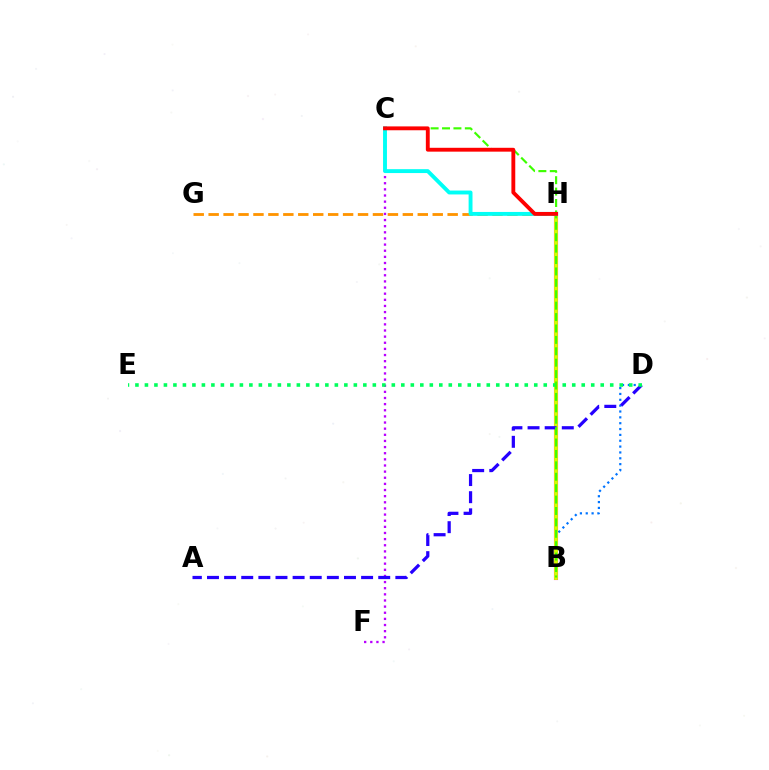{('C', 'F'): [{'color': '#b900ff', 'line_style': 'dotted', 'thickness': 1.67}], ('B', 'D'): [{'color': '#0074ff', 'line_style': 'dotted', 'thickness': 1.59}], ('B', 'H'): [{'color': '#ff00ac', 'line_style': 'solid', 'thickness': 2.95}, {'color': '#d1ff00', 'line_style': 'solid', 'thickness': 2.73}], ('G', 'H'): [{'color': '#ff9400', 'line_style': 'dashed', 'thickness': 2.03}], ('A', 'D'): [{'color': '#2500ff', 'line_style': 'dashed', 'thickness': 2.33}], ('D', 'E'): [{'color': '#00ff5c', 'line_style': 'dotted', 'thickness': 2.58}], ('B', 'C'): [{'color': '#3dff00', 'line_style': 'dashed', 'thickness': 1.55}], ('C', 'H'): [{'color': '#00fff6', 'line_style': 'solid', 'thickness': 2.8}, {'color': '#ff0000', 'line_style': 'solid', 'thickness': 2.78}]}